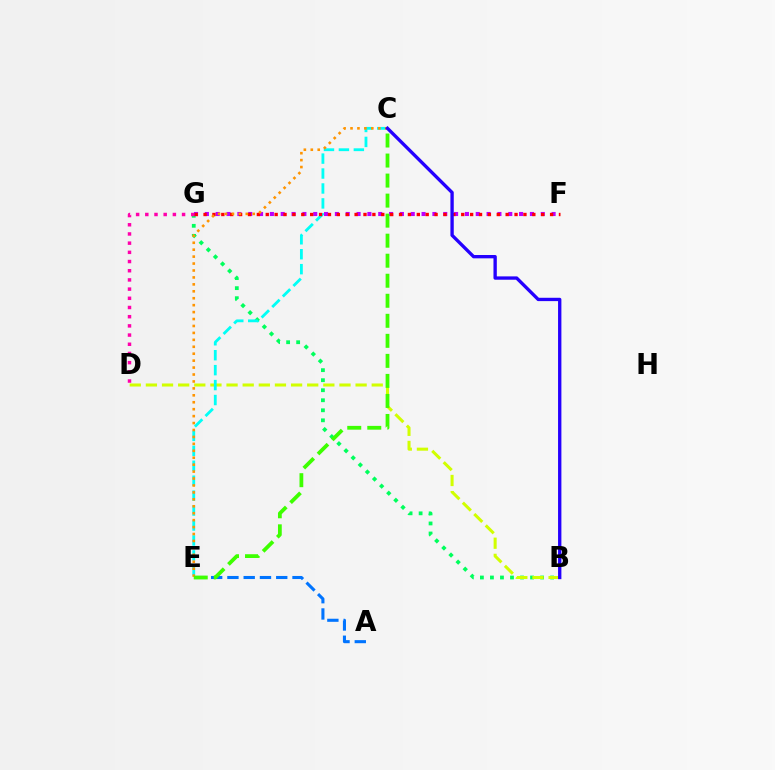{('B', 'G'): [{'color': '#00ff5c', 'line_style': 'dotted', 'thickness': 2.73}], ('D', 'G'): [{'color': '#ff00ac', 'line_style': 'dotted', 'thickness': 2.5}], ('B', 'D'): [{'color': '#d1ff00', 'line_style': 'dashed', 'thickness': 2.19}], ('A', 'E'): [{'color': '#0074ff', 'line_style': 'dashed', 'thickness': 2.21}], ('C', 'E'): [{'color': '#00fff6', 'line_style': 'dashed', 'thickness': 2.03}, {'color': '#ff9400', 'line_style': 'dotted', 'thickness': 1.88}, {'color': '#3dff00', 'line_style': 'dashed', 'thickness': 2.72}], ('F', 'G'): [{'color': '#b900ff', 'line_style': 'dotted', 'thickness': 2.94}, {'color': '#ff0000', 'line_style': 'dotted', 'thickness': 2.41}], ('B', 'C'): [{'color': '#2500ff', 'line_style': 'solid', 'thickness': 2.4}]}